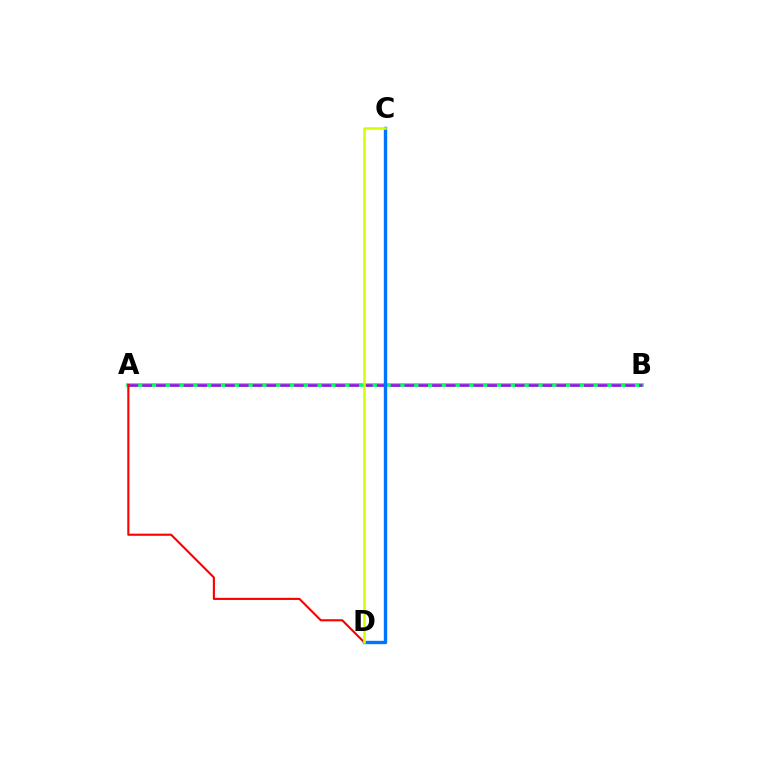{('A', 'B'): [{'color': '#00ff5c', 'line_style': 'solid', 'thickness': 2.64}, {'color': '#b900ff', 'line_style': 'dashed', 'thickness': 1.87}], ('A', 'D'): [{'color': '#ff0000', 'line_style': 'solid', 'thickness': 1.53}], ('C', 'D'): [{'color': '#0074ff', 'line_style': 'solid', 'thickness': 2.44}, {'color': '#d1ff00', 'line_style': 'solid', 'thickness': 1.83}]}